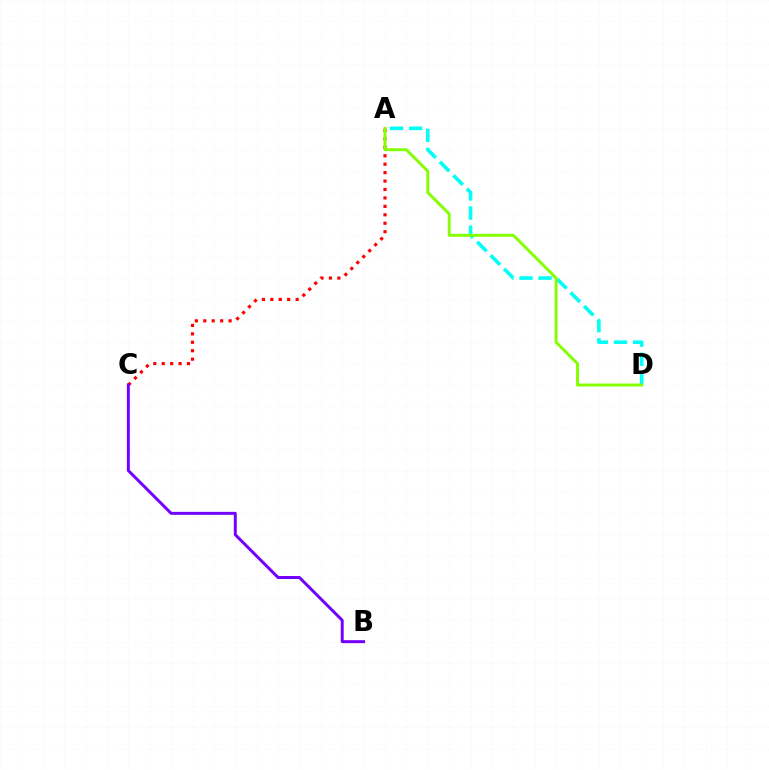{('A', 'C'): [{'color': '#ff0000', 'line_style': 'dotted', 'thickness': 2.29}], ('A', 'D'): [{'color': '#00fff6', 'line_style': 'dashed', 'thickness': 2.59}, {'color': '#84ff00', 'line_style': 'solid', 'thickness': 2.1}], ('B', 'C'): [{'color': '#7200ff', 'line_style': 'solid', 'thickness': 2.13}]}